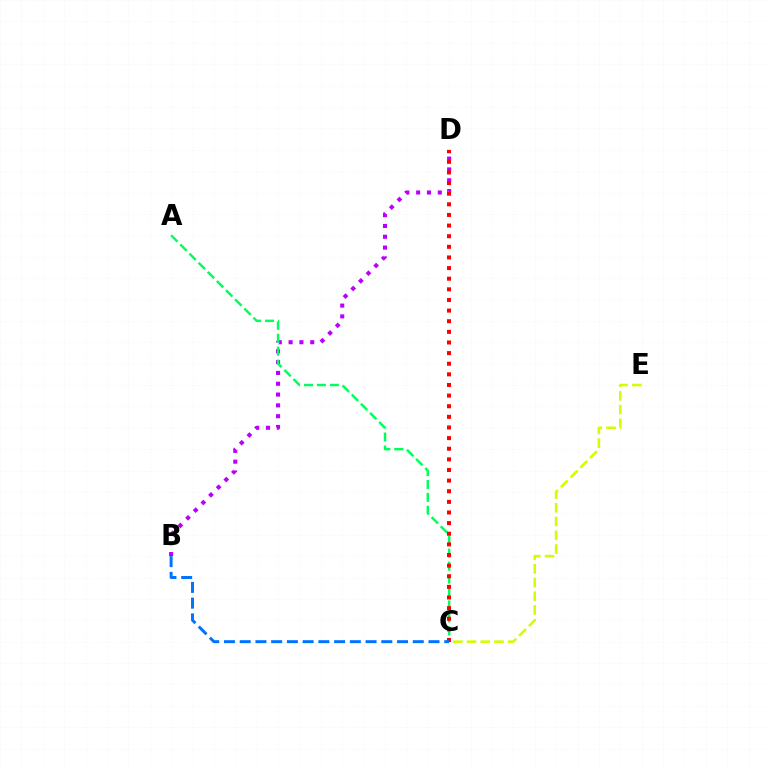{('C', 'E'): [{'color': '#d1ff00', 'line_style': 'dashed', 'thickness': 1.87}], ('B', 'D'): [{'color': '#b900ff', 'line_style': 'dotted', 'thickness': 2.94}], ('A', 'C'): [{'color': '#00ff5c', 'line_style': 'dashed', 'thickness': 1.76}], ('C', 'D'): [{'color': '#ff0000', 'line_style': 'dotted', 'thickness': 2.89}], ('B', 'C'): [{'color': '#0074ff', 'line_style': 'dashed', 'thickness': 2.14}]}